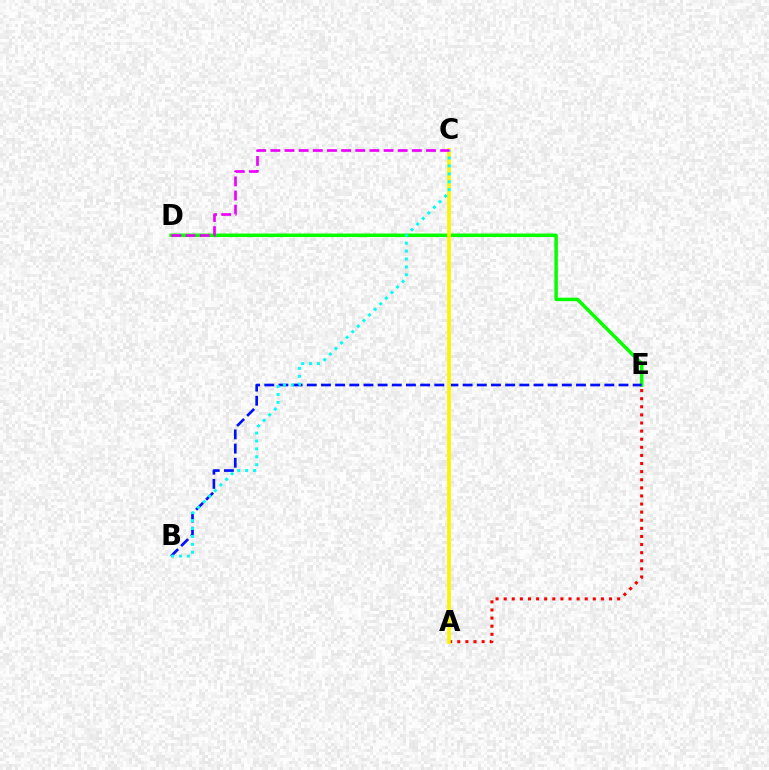{('A', 'E'): [{'color': '#ff0000', 'line_style': 'dotted', 'thickness': 2.2}], ('D', 'E'): [{'color': '#08ff00', 'line_style': 'solid', 'thickness': 2.52}], ('B', 'E'): [{'color': '#0010ff', 'line_style': 'dashed', 'thickness': 1.92}], ('A', 'C'): [{'color': '#fcf500', 'line_style': 'solid', 'thickness': 2.69}], ('B', 'C'): [{'color': '#00fff6', 'line_style': 'dotted', 'thickness': 2.15}], ('C', 'D'): [{'color': '#ee00ff', 'line_style': 'dashed', 'thickness': 1.92}]}